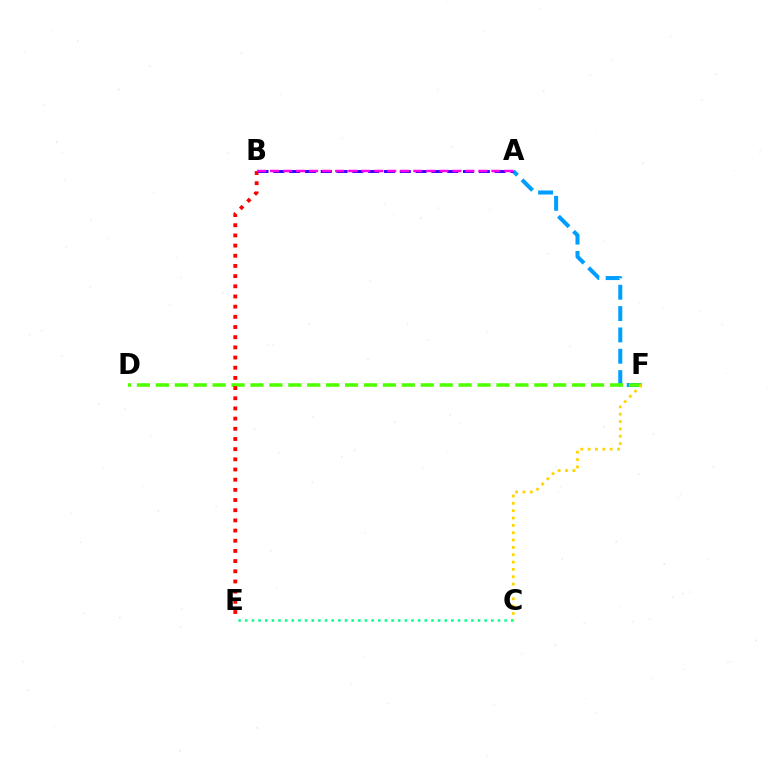{('A', 'F'): [{'color': '#009eff', 'line_style': 'dashed', 'thickness': 2.9}], ('D', 'F'): [{'color': '#4fff00', 'line_style': 'dashed', 'thickness': 2.57}], ('C', 'F'): [{'color': '#ffd500', 'line_style': 'dotted', 'thickness': 1.99}], ('C', 'E'): [{'color': '#00ff86', 'line_style': 'dotted', 'thickness': 1.81}], ('B', 'E'): [{'color': '#ff0000', 'line_style': 'dotted', 'thickness': 2.77}], ('A', 'B'): [{'color': '#3700ff', 'line_style': 'dashed', 'thickness': 2.15}, {'color': '#ff00ed', 'line_style': 'dashed', 'thickness': 1.77}]}